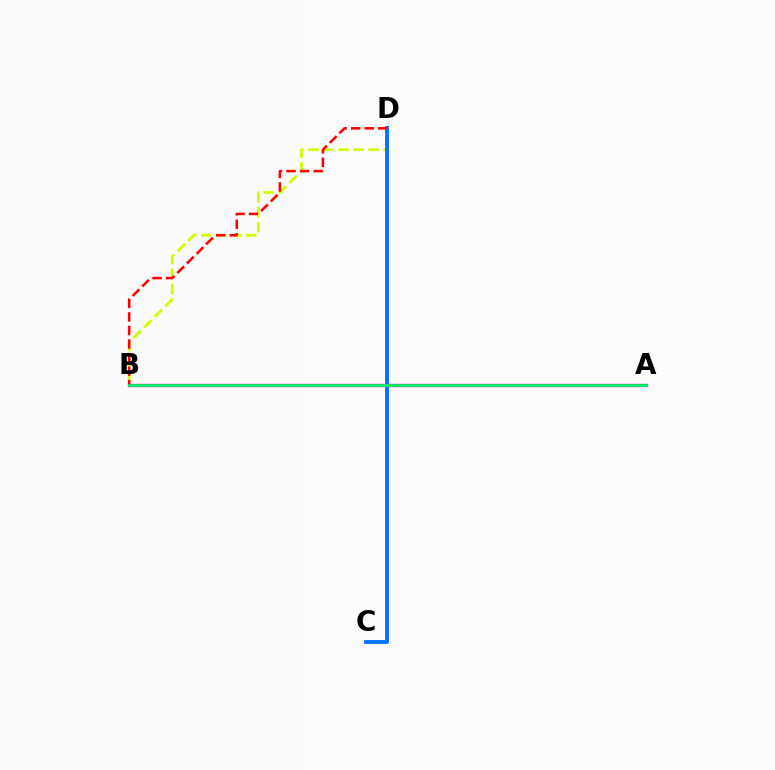{('B', 'D'): [{'color': '#d1ff00', 'line_style': 'dashed', 'thickness': 2.04}, {'color': '#ff0000', 'line_style': 'dashed', 'thickness': 1.84}], ('A', 'B'): [{'color': '#b900ff', 'line_style': 'solid', 'thickness': 2.37}, {'color': '#00ff5c', 'line_style': 'solid', 'thickness': 1.92}], ('C', 'D'): [{'color': '#0074ff', 'line_style': 'solid', 'thickness': 2.78}]}